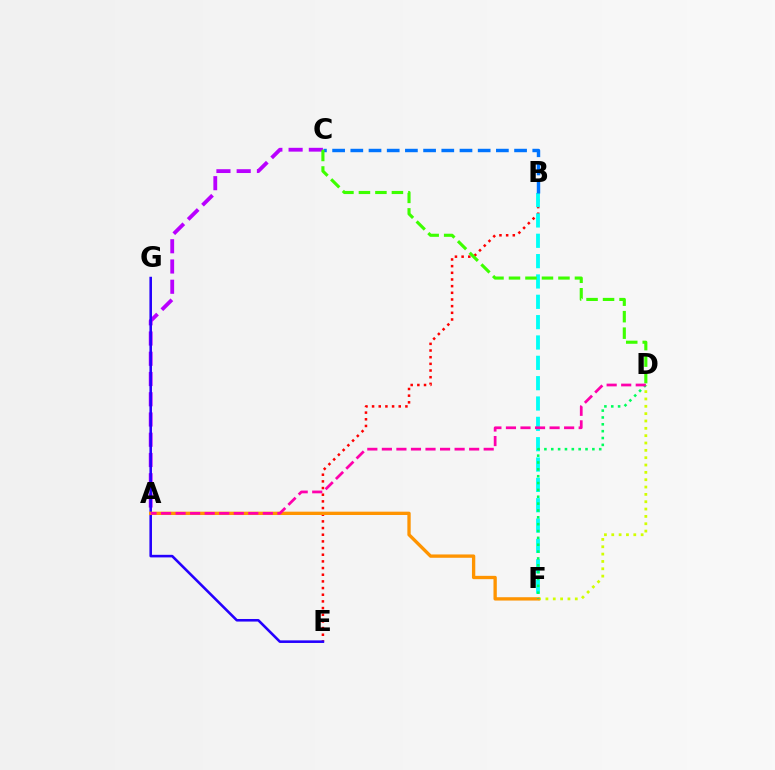{('B', 'E'): [{'color': '#ff0000', 'line_style': 'dotted', 'thickness': 1.81}], ('A', 'C'): [{'color': '#b900ff', 'line_style': 'dashed', 'thickness': 2.75}], ('B', 'F'): [{'color': '#00fff6', 'line_style': 'dashed', 'thickness': 2.76}], ('B', 'C'): [{'color': '#0074ff', 'line_style': 'dashed', 'thickness': 2.47}], ('D', 'F'): [{'color': '#d1ff00', 'line_style': 'dotted', 'thickness': 1.99}, {'color': '#00ff5c', 'line_style': 'dotted', 'thickness': 1.86}], ('E', 'G'): [{'color': '#2500ff', 'line_style': 'solid', 'thickness': 1.86}], ('C', 'D'): [{'color': '#3dff00', 'line_style': 'dashed', 'thickness': 2.24}], ('A', 'F'): [{'color': '#ff9400', 'line_style': 'solid', 'thickness': 2.39}], ('A', 'D'): [{'color': '#ff00ac', 'line_style': 'dashed', 'thickness': 1.98}]}